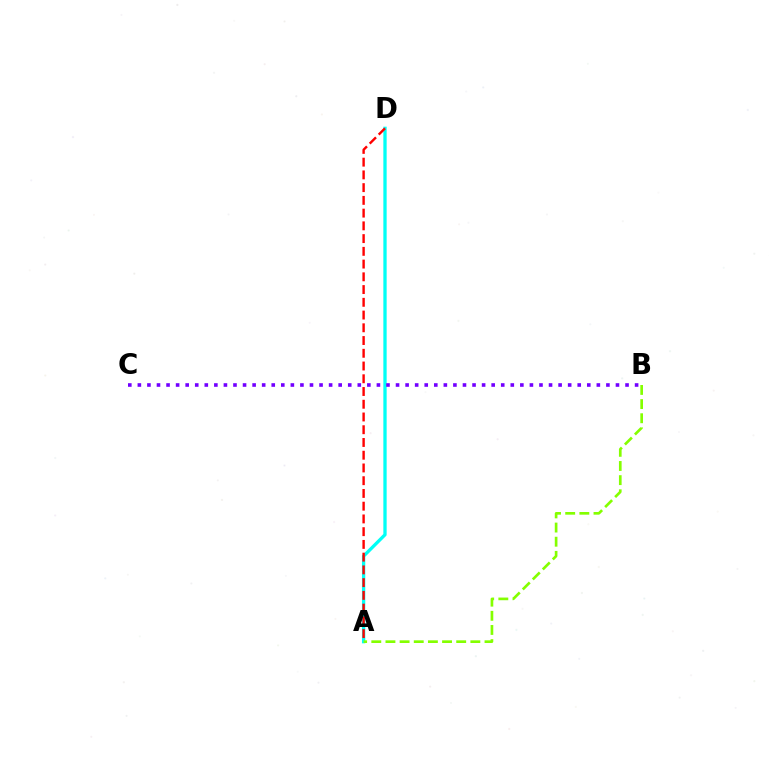{('A', 'D'): [{'color': '#00fff6', 'line_style': 'solid', 'thickness': 2.38}, {'color': '#ff0000', 'line_style': 'dashed', 'thickness': 1.73}], ('A', 'B'): [{'color': '#84ff00', 'line_style': 'dashed', 'thickness': 1.92}], ('B', 'C'): [{'color': '#7200ff', 'line_style': 'dotted', 'thickness': 2.6}]}